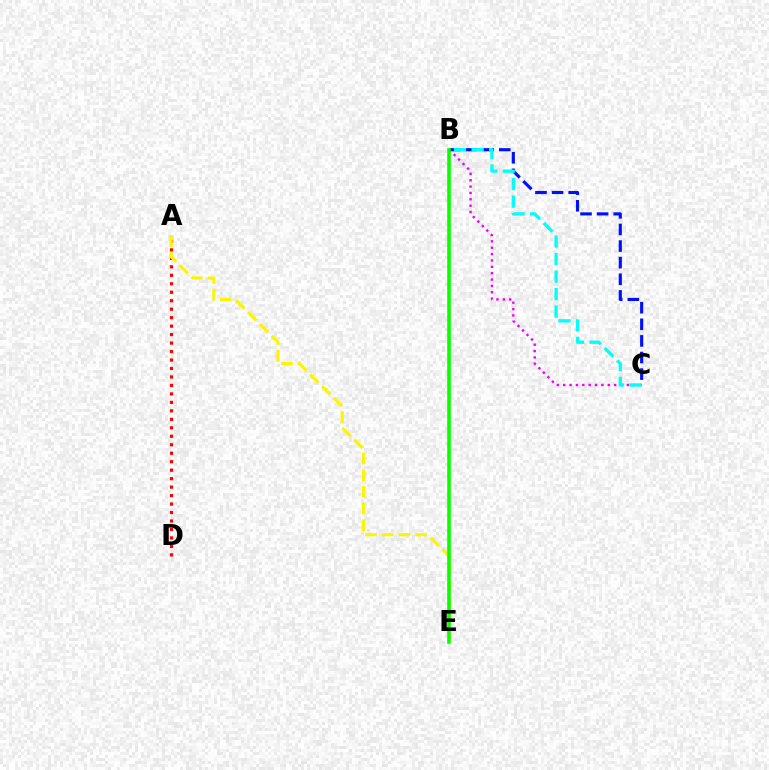{('A', 'D'): [{'color': '#ff0000', 'line_style': 'dotted', 'thickness': 2.3}], ('B', 'C'): [{'color': '#ee00ff', 'line_style': 'dotted', 'thickness': 1.73}, {'color': '#0010ff', 'line_style': 'dashed', 'thickness': 2.26}, {'color': '#00fff6', 'line_style': 'dashed', 'thickness': 2.38}], ('A', 'E'): [{'color': '#fcf500', 'line_style': 'dashed', 'thickness': 2.27}], ('B', 'E'): [{'color': '#08ff00', 'line_style': 'solid', 'thickness': 2.58}]}